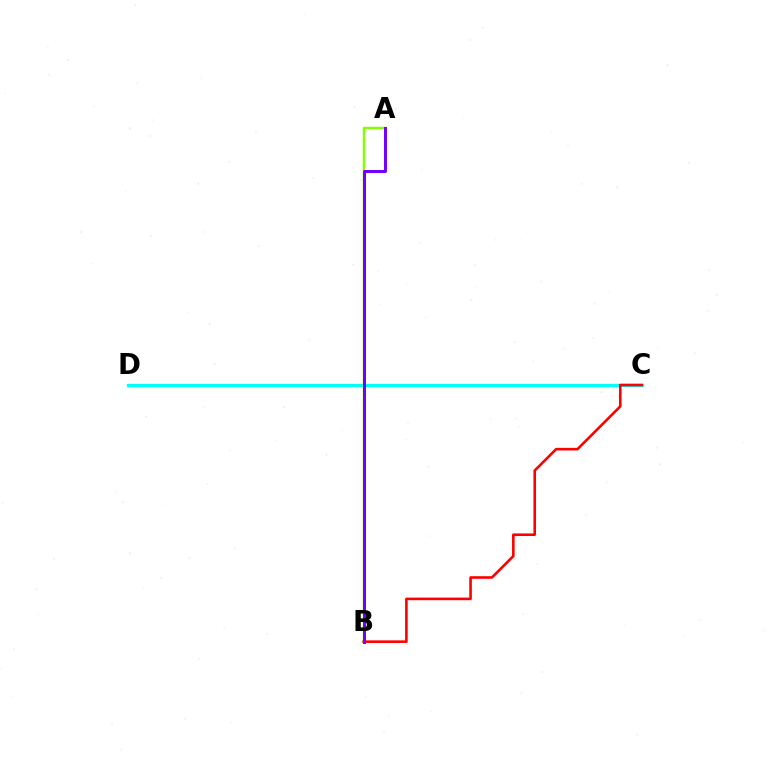{('C', 'D'): [{'color': '#00fff6', 'line_style': 'solid', 'thickness': 2.34}], ('B', 'C'): [{'color': '#ff0000', 'line_style': 'solid', 'thickness': 1.87}], ('A', 'B'): [{'color': '#84ff00', 'line_style': 'solid', 'thickness': 1.79}, {'color': '#7200ff', 'line_style': 'solid', 'thickness': 2.14}]}